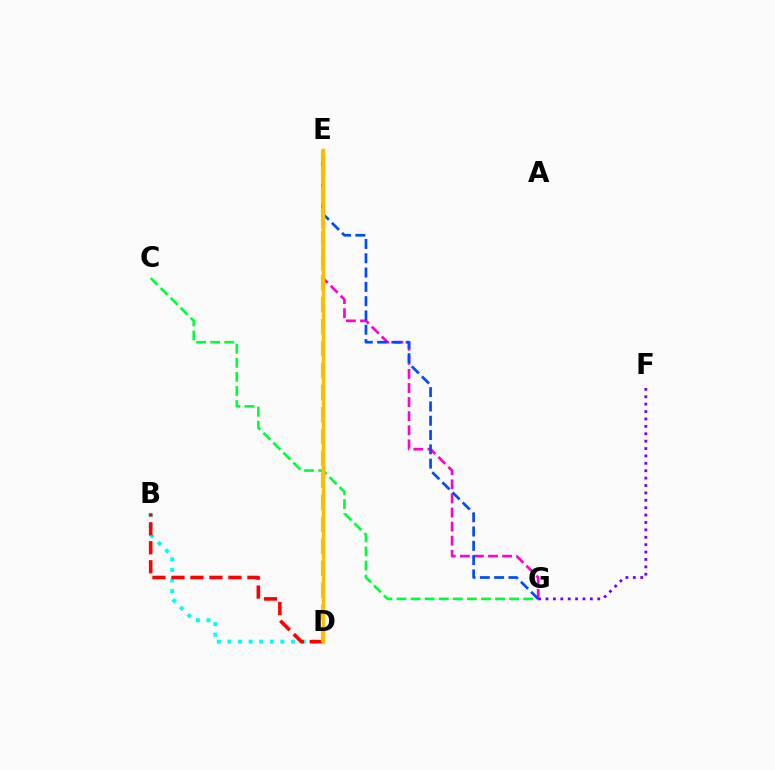{('C', 'G'): [{'color': '#00ff39', 'line_style': 'dashed', 'thickness': 1.91}], ('E', 'G'): [{'color': '#ff00cf', 'line_style': 'dashed', 'thickness': 1.91}, {'color': '#004bff', 'line_style': 'dashed', 'thickness': 1.94}], ('B', 'D'): [{'color': '#00fff6', 'line_style': 'dotted', 'thickness': 2.88}, {'color': '#ff0000', 'line_style': 'dashed', 'thickness': 2.58}], ('F', 'G'): [{'color': '#7200ff', 'line_style': 'dotted', 'thickness': 2.01}], ('D', 'E'): [{'color': '#84ff00', 'line_style': 'dashed', 'thickness': 2.99}, {'color': '#ffbd00', 'line_style': 'solid', 'thickness': 2.52}]}